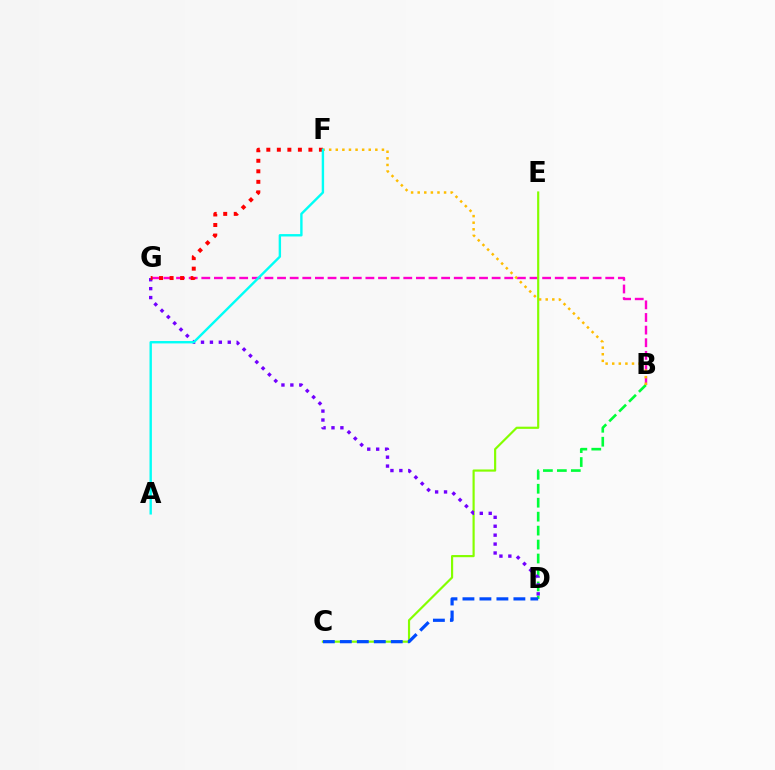{('B', 'G'): [{'color': '#ff00cf', 'line_style': 'dashed', 'thickness': 1.71}], ('B', 'D'): [{'color': '#00ff39', 'line_style': 'dashed', 'thickness': 1.9}], ('C', 'E'): [{'color': '#84ff00', 'line_style': 'solid', 'thickness': 1.57}], ('D', 'G'): [{'color': '#7200ff', 'line_style': 'dotted', 'thickness': 2.42}], ('B', 'F'): [{'color': '#ffbd00', 'line_style': 'dotted', 'thickness': 1.79}], ('C', 'D'): [{'color': '#004bff', 'line_style': 'dashed', 'thickness': 2.31}], ('F', 'G'): [{'color': '#ff0000', 'line_style': 'dotted', 'thickness': 2.86}], ('A', 'F'): [{'color': '#00fff6', 'line_style': 'solid', 'thickness': 1.72}]}